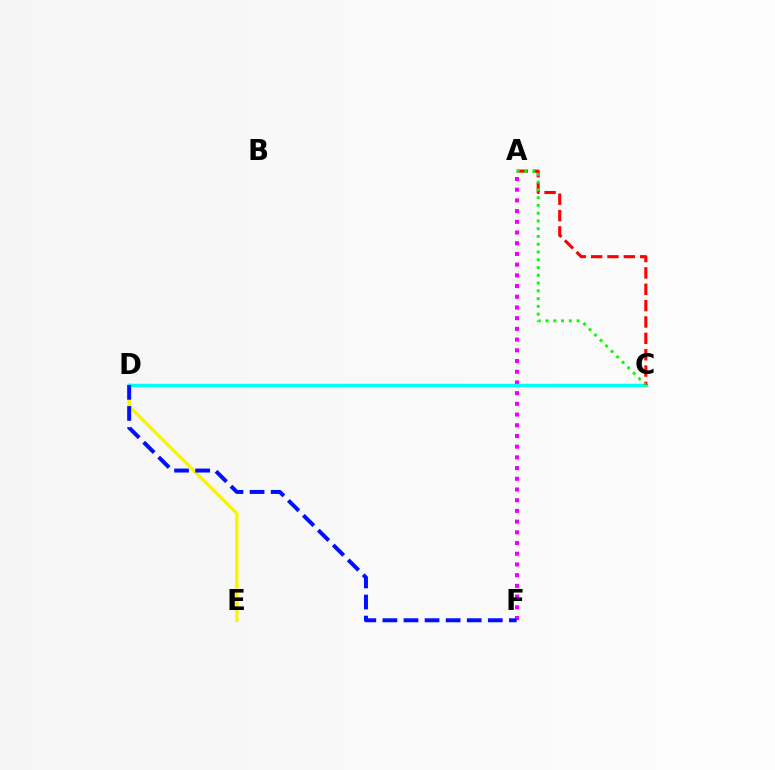{('D', 'E'): [{'color': '#fcf500', 'line_style': 'solid', 'thickness': 2.5}], ('A', 'F'): [{'color': '#ee00ff', 'line_style': 'dotted', 'thickness': 2.91}], ('C', 'D'): [{'color': '#00fff6', 'line_style': 'solid', 'thickness': 2.48}], ('D', 'F'): [{'color': '#0010ff', 'line_style': 'dashed', 'thickness': 2.86}], ('A', 'C'): [{'color': '#ff0000', 'line_style': 'dashed', 'thickness': 2.22}, {'color': '#08ff00', 'line_style': 'dotted', 'thickness': 2.11}]}